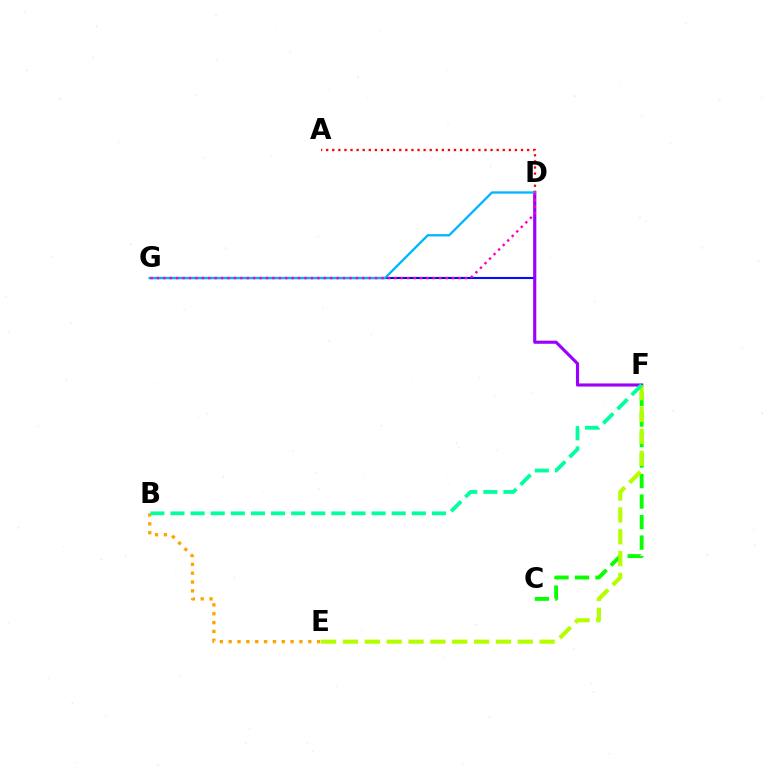{('C', 'F'): [{'color': '#08ff00', 'line_style': 'dashed', 'thickness': 2.79}], ('D', 'G'): [{'color': '#0010ff', 'line_style': 'solid', 'thickness': 1.52}, {'color': '#00b5ff', 'line_style': 'solid', 'thickness': 1.65}, {'color': '#ff00bd', 'line_style': 'dotted', 'thickness': 1.74}], ('B', 'E'): [{'color': '#ffa500', 'line_style': 'dotted', 'thickness': 2.4}], ('D', 'F'): [{'color': '#9b00ff', 'line_style': 'solid', 'thickness': 2.24}], ('A', 'D'): [{'color': '#ff0000', 'line_style': 'dotted', 'thickness': 1.65}], ('E', 'F'): [{'color': '#b3ff00', 'line_style': 'dashed', 'thickness': 2.97}], ('B', 'F'): [{'color': '#00ff9d', 'line_style': 'dashed', 'thickness': 2.73}]}